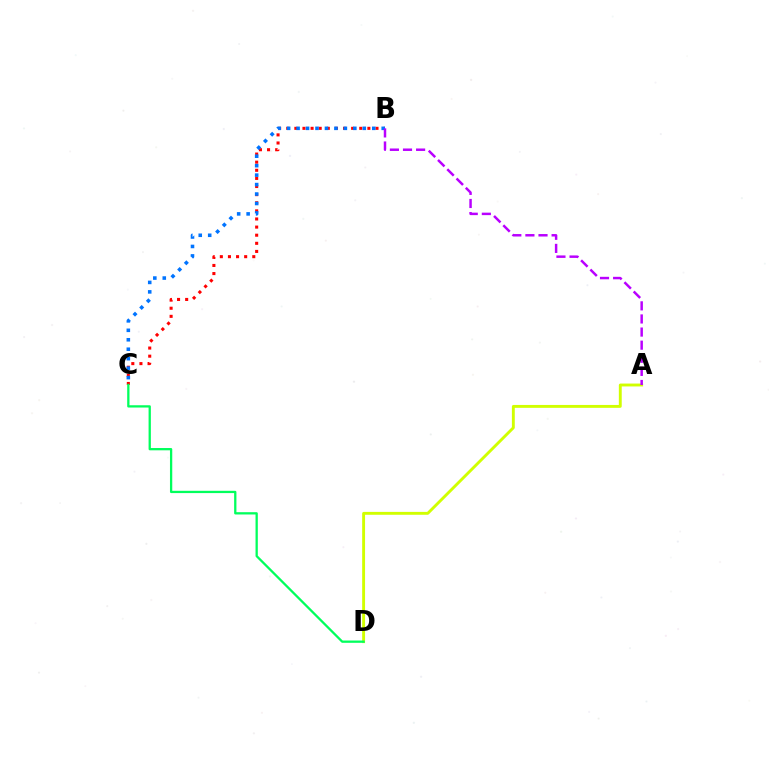{('B', 'C'): [{'color': '#ff0000', 'line_style': 'dotted', 'thickness': 2.2}, {'color': '#0074ff', 'line_style': 'dotted', 'thickness': 2.57}], ('A', 'D'): [{'color': '#d1ff00', 'line_style': 'solid', 'thickness': 2.08}], ('C', 'D'): [{'color': '#00ff5c', 'line_style': 'solid', 'thickness': 1.65}], ('A', 'B'): [{'color': '#b900ff', 'line_style': 'dashed', 'thickness': 1.78}]}